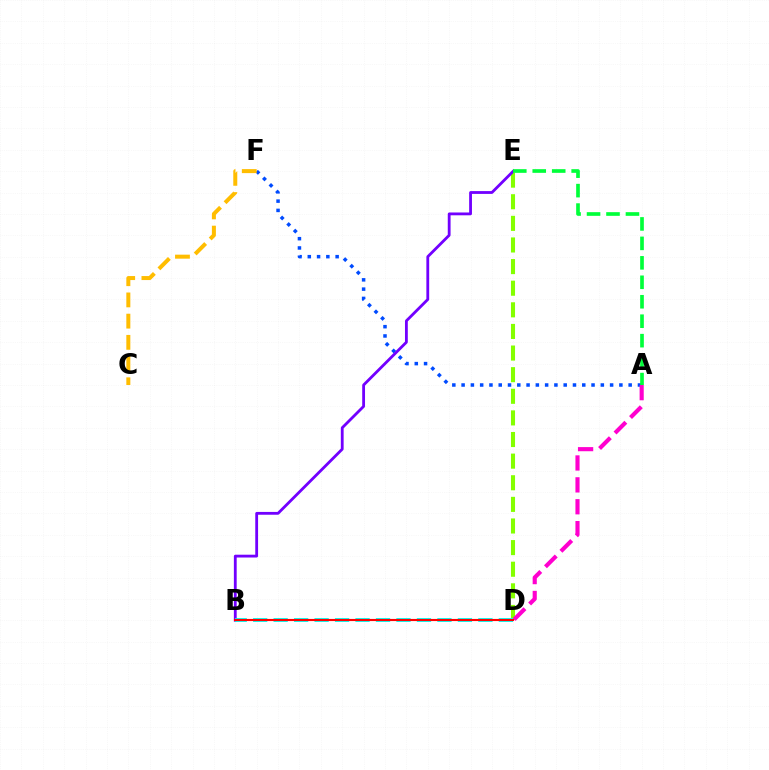{('D', 'E'): [{'color': '#84ff00', 'line_style': 'dashed', 'thickness': 2.94}], ('A', 'F'): [{'color': '#004bff', 'line_style': 'dotted', 'thickness': 2.52}], ('B', 'E'): [{'color': '#7200ff', 'line_style': 'solid', 'thickness': 2.03}], ('A', 'E'): [{'color': '#00ff39', 'line_style': 'dashed', 'thickness': 2.64}], ('A', 'D'): [{'color': '#ff00cf', 'line_style': 'dashed', 'thickness': 2.97}], ('B', 'D'): [{'color': '#00fff6', 'line_style': 'dashed', 'thickness': 2.78}, {'color': '#ff0000', 'line_style': 'solid', 'thickness': 1.54}], ('C', 'F'): [{'color': '#ffbd00', 'line_style': 'dashed', 'thickness': 2.88}]}